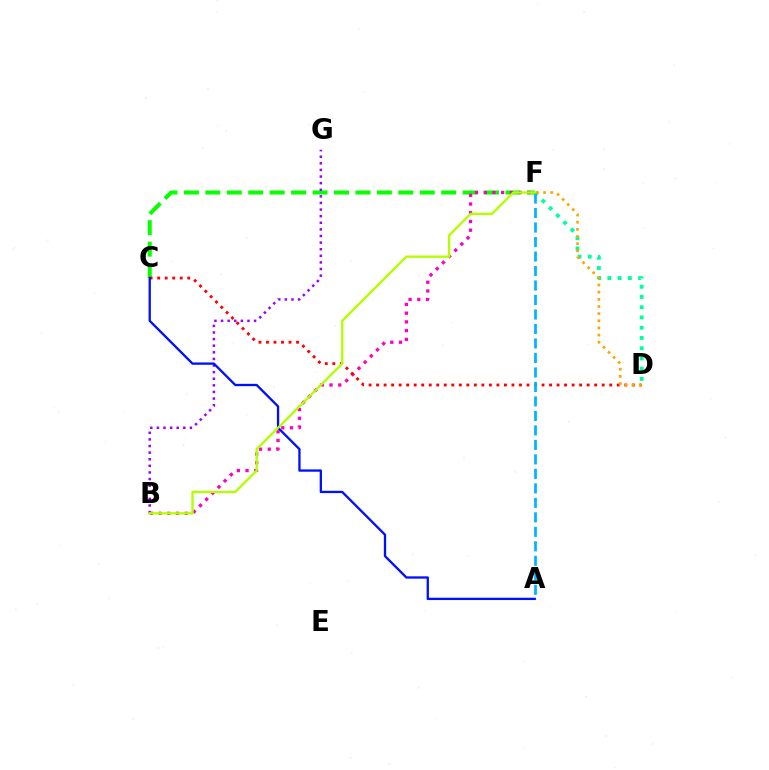{('C', 'F'): [{'color': '#08ff00', 'line_style': 'dashed', 'thickness': 2.91}], ('B', 'G'): [{'color': '#9b00ff', 'line_style': 'dotted', 'thickness': 1.8}], ('D', 'F'): [{'color': '#00ff9d', 'line_style': 'dotted', 'thickness': 2.78}, {'color': '#ffa500', 'line_style': 'dotted', 'thickness': 1.95}], ('B', 'F'): [{'color': '#ff00bd', 'line_style': 'dotted', 'thickness': 2.37}, {'color': '#b3ff00', 'line_style': 'solid', 'thickness': 1.69}], ('C', 'D'): [{'color': '#ff0000', 'line_style': 'dotted', 'thickness': 2.04}], ('A', 'F'): [{'color': '#00b5ff', 'line_style': 'dashed', 'thickness': 1.97}], ('A', 'C'): [{'color': '#0010ff', 'line_style': 'solid', 'thickness': 1.66}]}